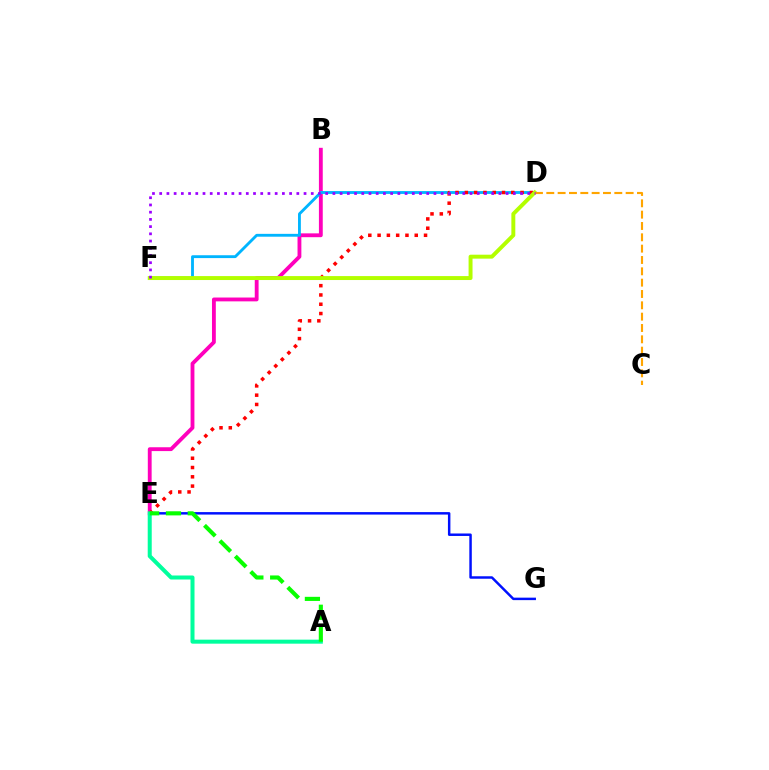{('B', 'E'): [{'color': '#ff00bd', 'line_style': 'solid', 'thickness': 2.76}], ('D', 'F'): [{'color': '#00b5ff', 'line_style': 'solid', 'thickness': 2.05}, {'color': '#b3ff00', 'line_style': 'solid', 'thickness': 2.84}, {'color': '#9b00ff', 'line_style': 'dotted', 'thickness': 1.96}], ('E', 'G'): [{'color': '#0010ff', 'line_style': 'solid', 'thickness': 1.78}], ('D', 'E'): [{'color': '#ff0000', 'line_style': 'dotted', 'thickness': 2.52}], ('A', 'E'): [{'color': '#00ff9d', 'line_style': 'solid', 'thickness': 2.89}, {'color': '#08ff00', 'line_style': 'dashed', 'thickness': 2.96}], ('C', 'D'): [{'color': '#ffa500', 'line_style': 'dashed', 'thickness': 1.54}]}